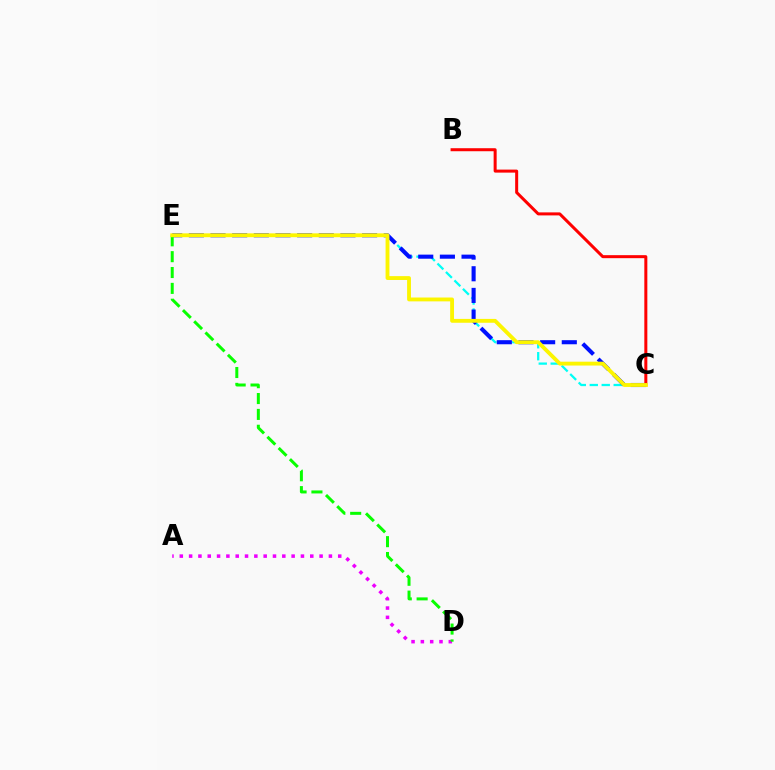{('C', 'E'): [{'color': '#00fff6', 'line_style': 'dashed', 'thickness': 1.63}, {'color': '#0010ff', 'line_style': 'dashed', 'thickness': 2.94}, {'color': '#fcf500', 'line_style': 'solid', 'thickness': 2.78}], ('A', 'D'): [{'color': '#ee00ff', 'line_style': 'dotted', 'thickness': 2.53}], ('D', 'E'): [{'color': '#08ff00', 'line_style': 'dashed', 'thickness': 2.15}], ('B', 'C'): [{'color': '#ff0000', 'line_style': 'solid', 'thickness': 2.17}]}